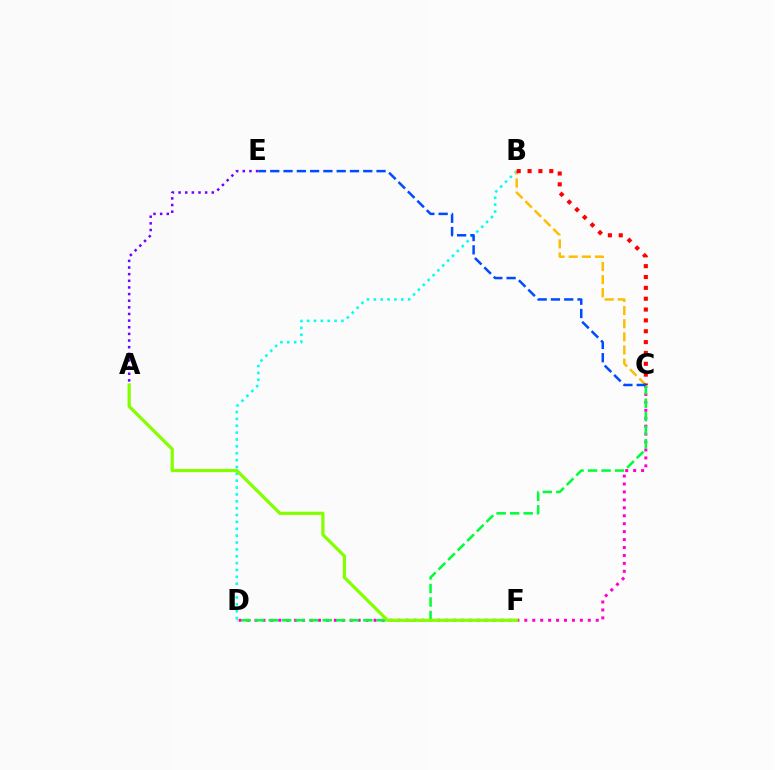{('A', 'E'): [{'color': '#7200ff', 'line_style': 'dotted', 'thickness': 1.8}], ('C', 'D'): [{'color': '#ff00cf', 'line_style': 'dotted', 'thickness': 2.16}, {'color': '#00ff39', 'line_style': 'dashed', 'thickness': 1.84}], ('B', 'D'): [{'color': '#00fff6', 'line_style': 'dotted', 'thickness': 1.87}], ('B', 'C'): [{'color': '#ffbd00', 'line_style': 'dashed', 'thickness': 1.78}, {'color': '#ff0000', 'line_style': 'dotted', 'thickness': 2.95}], ('C', 'E'): [{'color': '#004bff', 'line_style': 'dashed', 'thickness': 1.81}], ('A', 'F'): [{'color': '#84ff00', 'line_style': 'solid', 'thickness': 2.32}]}